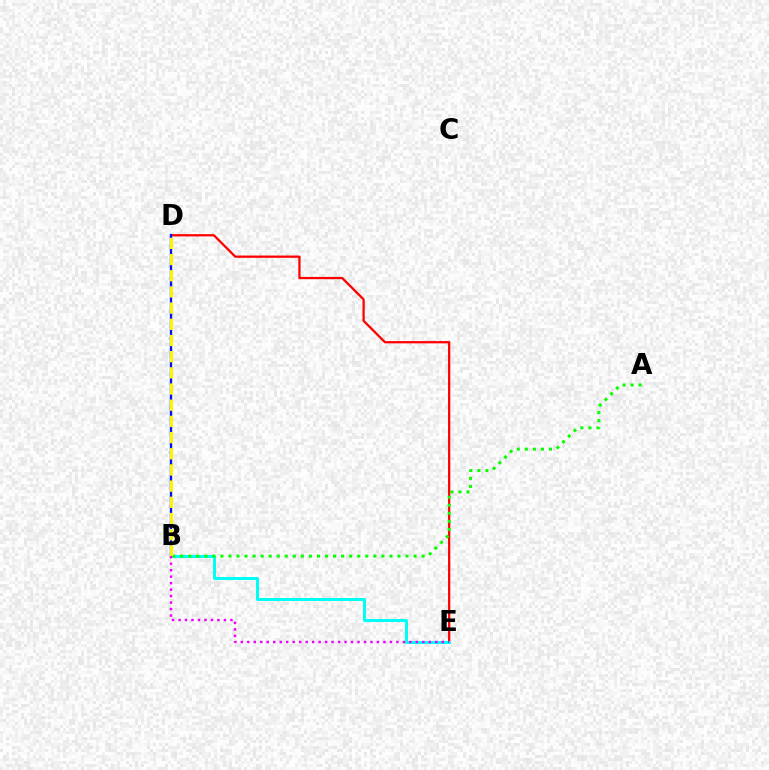{('D', 'E'): [{'color': '#ff0000', 'line_style': 'solid', 'thickness': 1.63}], ('B', 'D'): [{'color': '#0010ff', 'line_style': 'solid', 'thickness': 1.68}, {'color': '#fcf500', 'line_style': 'dashed', 'thickness': 2.2}], ('B', 'E'): [{'color': '#00fff6', 'line_style': 'solid', 'thickness': 2.15}, {'color': '#ee00ff', 'line_style': 'dotted', 'thickness': 1.76}], ('A', 'B'): [{'color': '#08ff00', 'line_style': 'dotted', 'thickness': 2.19}]}